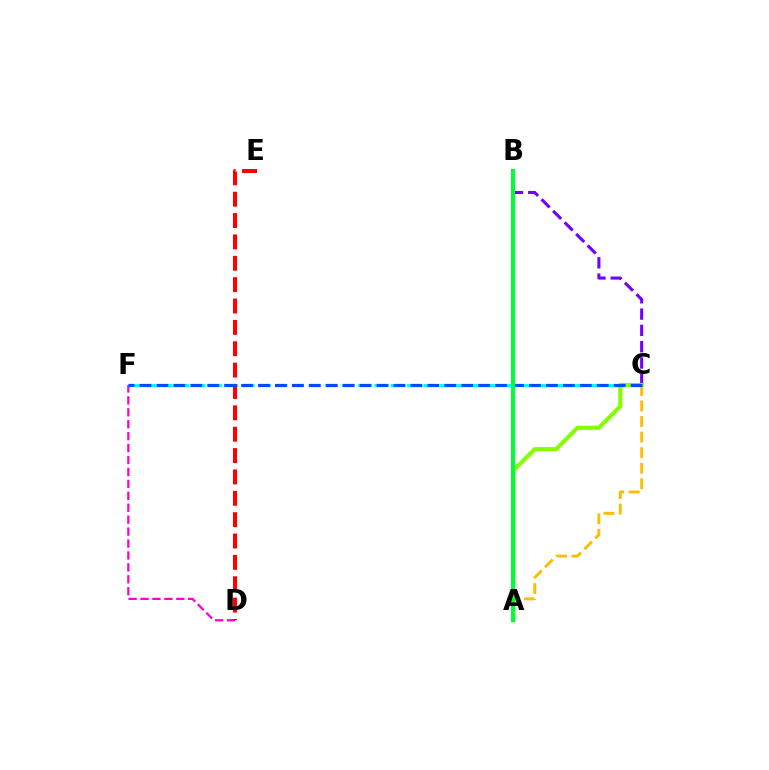{('D', 'F'): [{'color': '#ff00cf', 'line_style': 'dashed', 'thickness': 1.62}], ('B', 'C'): [{'color': '#7200ff', 'line_style': 'dashed', 'thickness': 2.22}], ('A', 'C'): [{'color': '#ffbd00', 'line_style': 'dashed', 'thickness': 2.11}, {'color': '#84ff00', 'line_style': 'solid', 'thickness': 2.96}], ('C', 'F'): [{'color': '#00fff6', 'line_style': 'dashed', 'thickness': 2.23}, {'color': '#004bff', 'line_style': 'dashed', 'thickness': 2.3}], ('D', 'E'): [{'color': '#ff0000', 'line_style': 'dashed', 'thickness': 2.9}], ('A', 'B'): [{'color': '#00ff39', 'line_style': 'solid', 'thickness': 2.92}]}